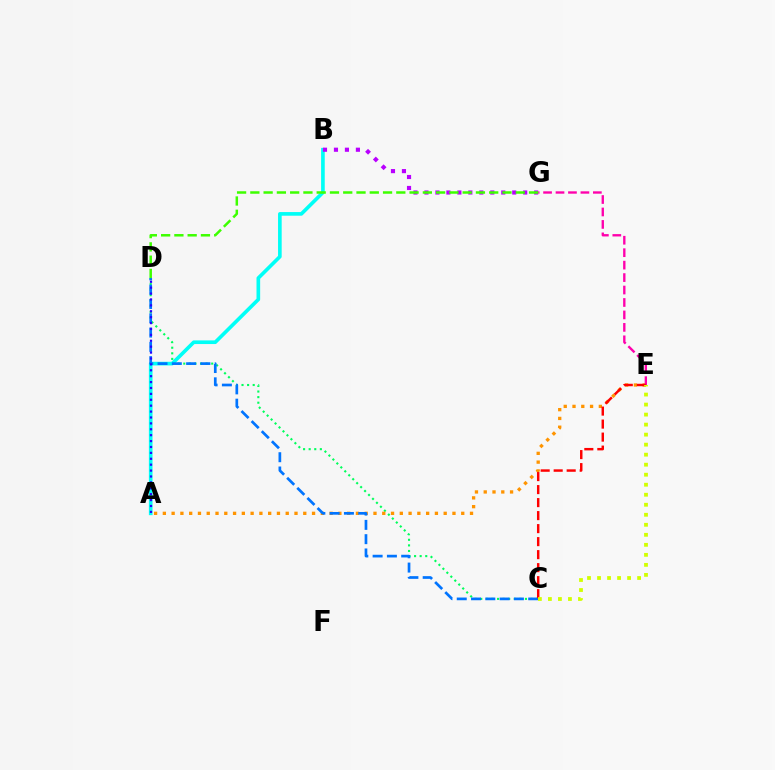{('C', 'D'): [{'color': '#00ff5c', 'line_style': 'dotted', 'thickness': 1.52}, {'color': '#0074ff', 'line_style': 'dashed', 'thickness': 1.94}], ('A', 'B'): [{'color': '#00fff6', 'line_style': 'solid', 'thickness': 2.63}], ('B', 'G'): [{'color': '#b900ff', 'line_style': 'dotted', 'thickness': 2.98}], ('A', 'E'): [{'color': '#ff9400', 'line_style': 'dotted', 'thickness': 2.38}], ('E', 'G'): [{'color': '#ff00ac', 'line_style': 'dashed', 'thickness': 1.69}], ('D', 'G'): [{'color': '#3dff00', 'line_style': 'dashed', 'thickness': 1.8}], ('C', 'E'): [{'color': '#ff0000', 'line_style': 'dashed', 'thickness': 1.77}, {'color': '#d1ff00', 'line_style': 'dotted', 'thickness': 2.72}], ('A', 'D'): [{'color': '#2500ff', 'line_style': 'dotted', 'thickness': 1.6}]}